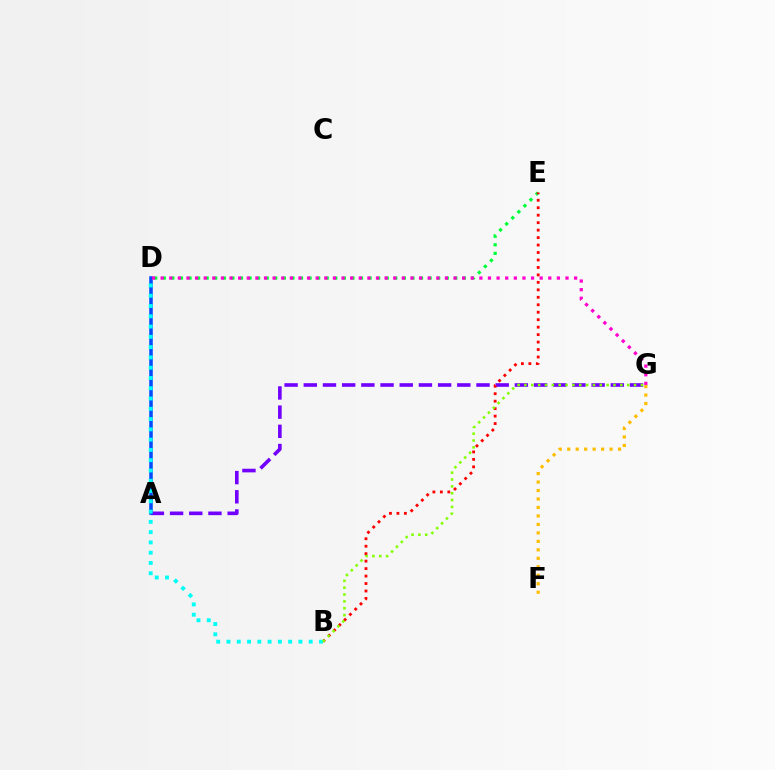{('D', 'E'): [{'color': '#00ff39', 'line_style': 'dotted', 'thickness': 2.33}], ('A', 'G'): [{'color': '#7200ff', 'line_style': 'dashed', 'thickness': 2.61}], ('B', 'E'): [{'color': '#ff0000', 'line_style': 'dotted', 'thickness': 2.03}], ('A', 'D'): [{'color': '#004bff', 'line_style': 'solid', 'thickness': 2.54}], ('B', 'D'): [{'color': '#00fff6', 'line_style': 'dotted', 'thickness': 2.79}], ('B', 'G'): [{'color': '#84ff00', 'line_style': 'dotted', 'thickness': 1.86}], ('D', 'G'): [{'color': '#ff00cf', 'line_style': 'dotted', 'thickness': 2.34}], ('F', 'G'): [{'color': '#ffbd00', 'line_style': 'dotted', 'thickness': 2.3}]}